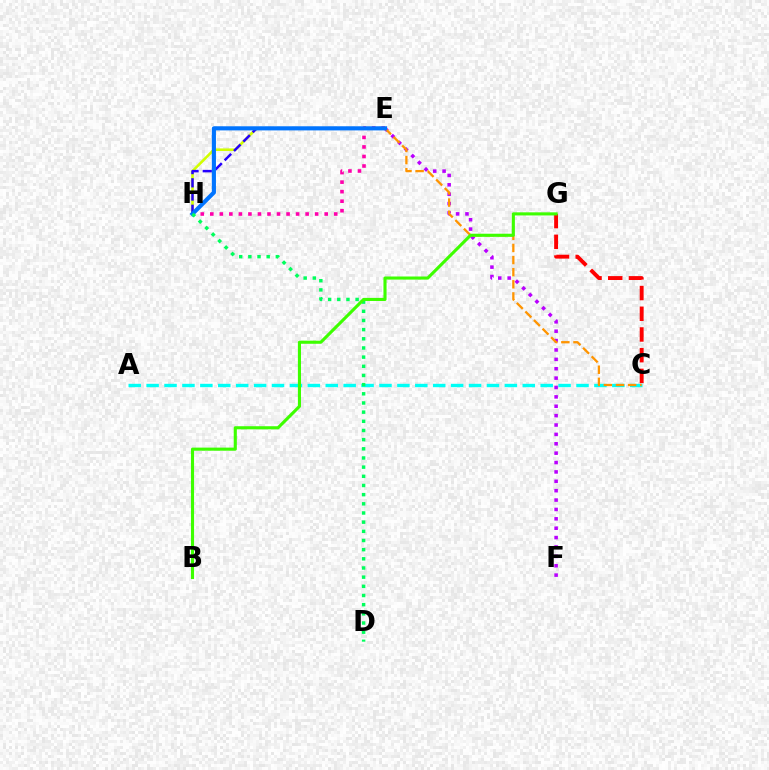{('E', 'H'): [{'color': '#ff00ac', 'line_style': 'dotted', 'thickness': 2.59}, {'color': '#d1ff00', 'line_style': 'solid', 'thickness': 1.87}, {'color': '#2500ff', 'line_style': 'dashed', 'thickness': 1.8}, {'color': '#0074ff', 'line_style': 'solid', 'thickness': 2.97}], ('E', 'F'): [{'color': '#b900ff', 'line_style': 'dotted', 'thickness': 2.55}], ('A', 'C'): [{'color': '#00fff6', 'line_style': 'dashed', 'thickness': 2.43}], ('C', 'E'): [{'color': '#ff9400', 'line_style': 'dashed', 'thickness': 1.65}], ('C', 'G'): [{'color': '#ff0000', 'line_style': 'dashed', 'thickness': 2.81}], ('D', 'H'): [{'color': '#00ff5c', 'line_style': 'dotted', 'thickness': 2.49}], ('B', 'G'): [{'color': '#3dff00', 'line_style': 'solid', 'thickness': 2.24}]}